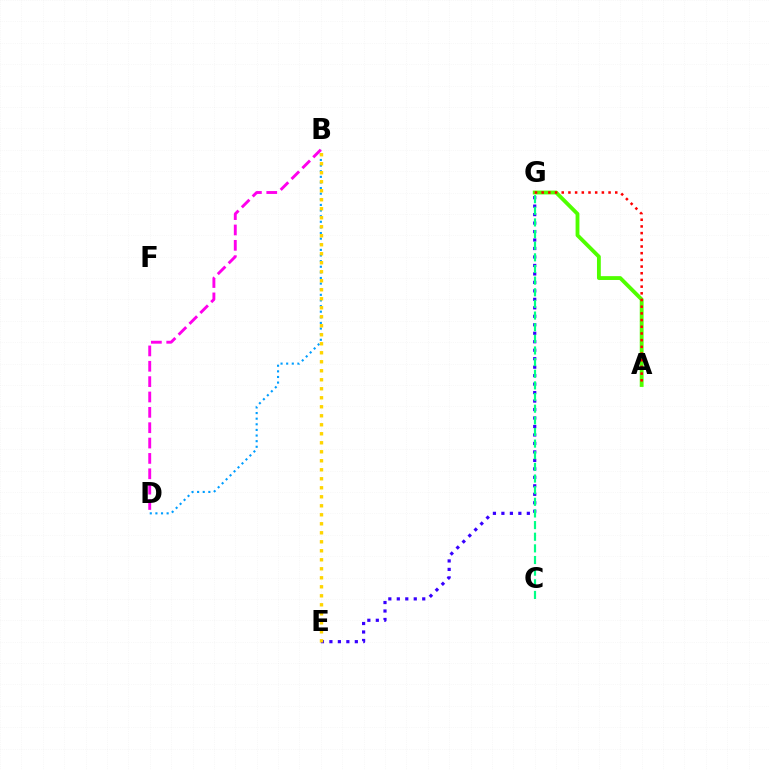{('B', 'D'): [{'color': '#009eff', 'line_style': 'dotted', 'thickness': 1.53}, {'color': '#ff00ed', 'line_style': 'dashed', 'thickness': 2.09}], ('E', 'G'): [{'color': '#3700ff', 'line_style': 'dotted', 'thickness': 2.3}], ('B', 'E'): [{'color': '#ffd500', 'line_style': 'dotted', 'thickness': 2.45}], ('A', 'G'): [{'color': '#4fff00', 'line_style': 'solid', 'thickness': 2.76}, {'color': '#ff0000', 'line_style': 'dotted', 'thickness': 1.82}], ('C', 'G'): [{'color': '#00ff86', 'line_style': 'dashed', 'thickness': 1.58}]}